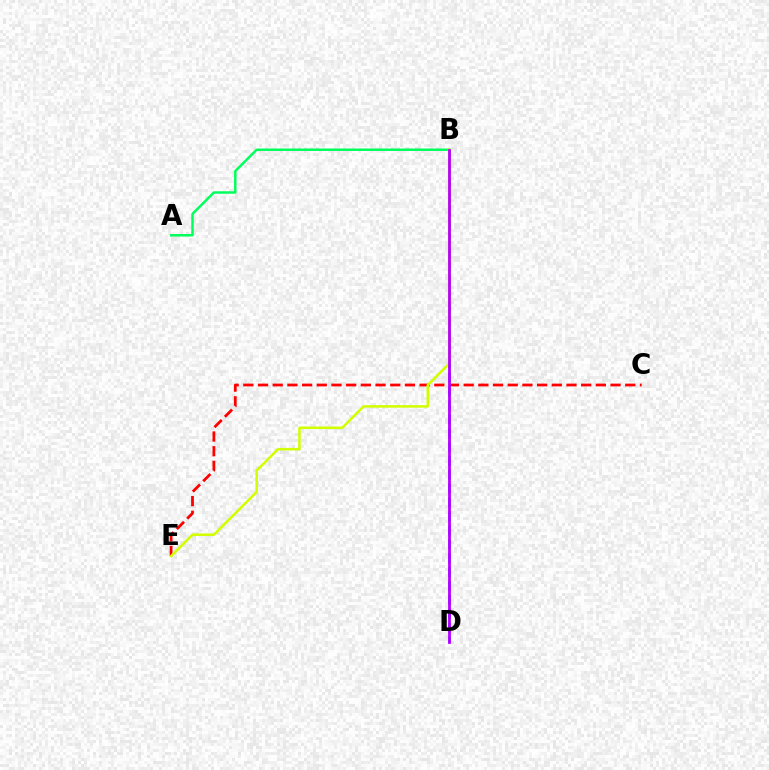{('B', 'D'): [{'color': '#0074ff', 'line_style': 'dashed', 'thickness': 1.89}, {'color': '#b900ff', 'line_style': 'solid', 'thickness': 2.01}], ('A', 'B'): [{'color': '#00ff5c', 'line_style': 'solid', 'thickness': 1.78}], ('C', 'E'): [{'color': '#ff0000', 'line_style': 'dashed', 'thickness': 2.0}], ('B', 'E'): [{'color': '#d1ff00', 'line_style': 'solid', 'thickness': 1.82}]}